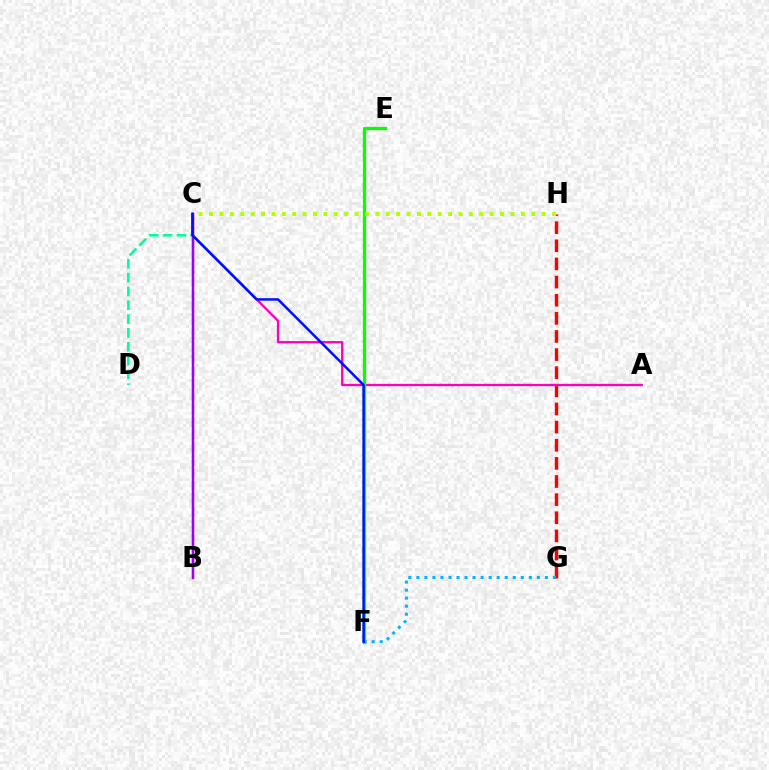{('G', 'H'): [{'color': '#ff0000', 'line_style': 'dashed', 'thickness': 2.46}], ('B', 'C'): [{'color': '#ffa500', 'line_style': 'dashed', 'thickness': 1.73}, {'color': '#9b00ff', 'line_style': 'solid', 'thickness': 1.8}], ('C', 'D'): [{'color': '#00ff9d', 'line_style': 'dashed', 'thickness': 1.88}], ('A', 'C'): [{'color': '#ff00bd', 'line_style': 'solid', 'thickness': 1.68}], ('E', 'F'): [{'color': '#08ff00', 'line_style': 'solid', 'thickness': 2.37}], ('F', 'G'): [{'color': '#00b5ff', 'line_style': 'dotted', 'thickness': 2.18}], ('C', 'H'): [{'color': '#b3ff00', 'line_style': 'dotted', 'thickness': 2.82}], ('C', 'F'): [{'color': '#0010ff', 'line_style': 'solid', 'thickness': 1.8}]}